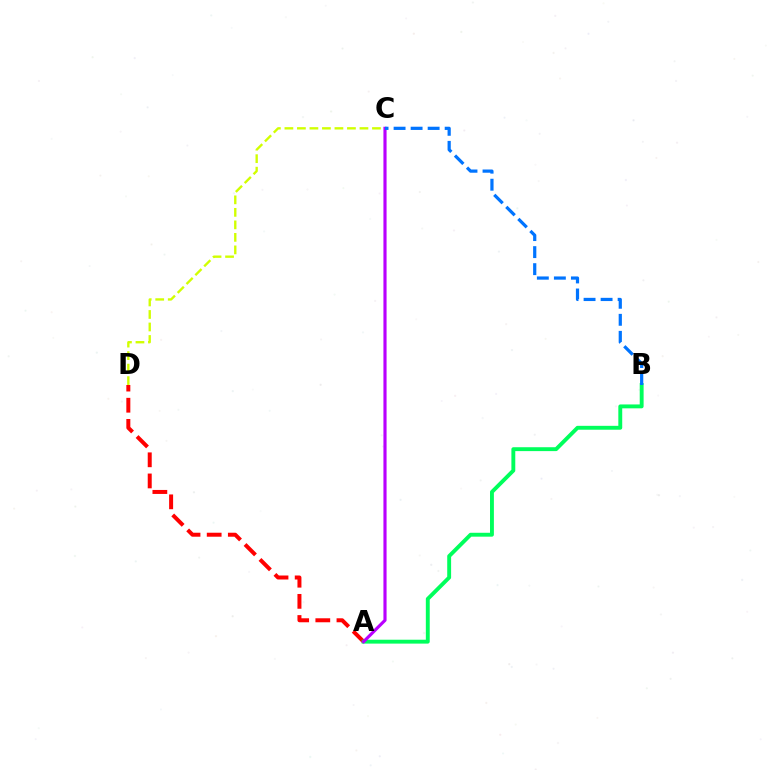{('C', 'D'): [{'color': '#d1ff00', 'line_style': 'dashed', 'thickness': 1.7}], ('A', 'D'): [{'color': '#ff0000', 'line_style': 'dashed', 'thickness': 2.87}], ('A', 'B'): [{'color': '#00ff5c', 'line_style': 'solid', 'thickness': 2.8}], ('A', 'C'): [{'color': '#b900ff', 'line_style': 'solid', 'thickness': 2.26}], ('B', 'C'): [{'color': '#0074ff', 'line_style': 'dashed', 'thickness': 2.31}]}